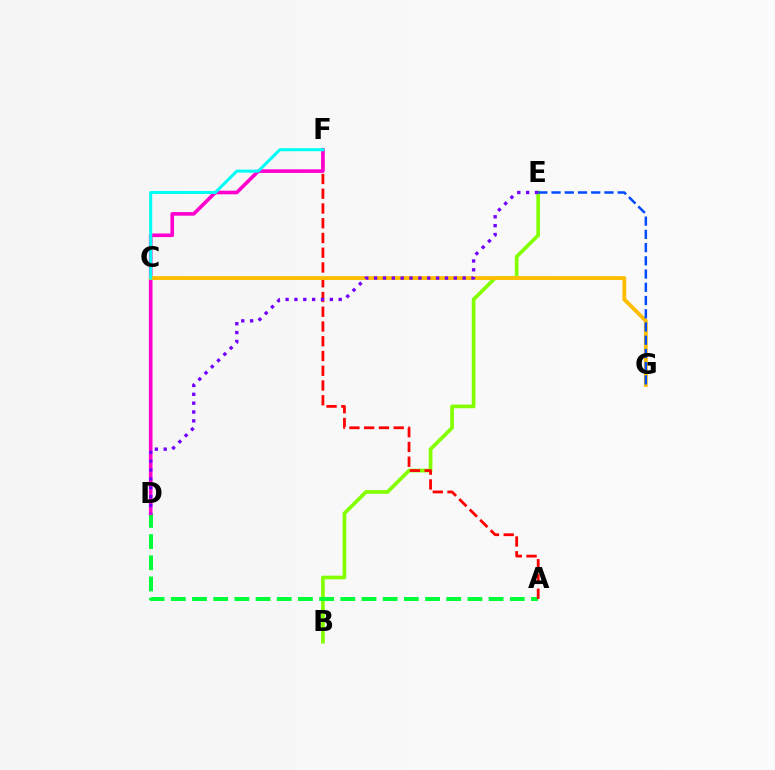{('B', 'E'): [{'color': '#84ff00', 'line_style': 'solid', 'thickness': 2.66}], ('A', 'D'): [{'color': '#00ff39', 'line_style': 'dashed', 'thickness': 2.88}], ('A', 'F'): [{'color': '#ff0000', 'line_style': 'dashed', 'thickness': 2.0}], ('D', 'F'): [{'color': '#ff00cf', 'line_style': 'solid', 'thickness': 2.6}], ('C', 'G'): [{'color': '#ffbd00', 'line_style': 'solid', 'thickness': 2.75}], ('E', 'G'): [{'color': '#004bff', 'line_style': 'dashed', 'thickness': 1.8}], ('C', 'F'): [{'color': '#00fff6', 'line_style': 'solid', 'thickness': 2.18}], ('D', 'E'): [{'color': '#7200ff', 'line_style': 'dotted', 'thickness': 2.41}]}